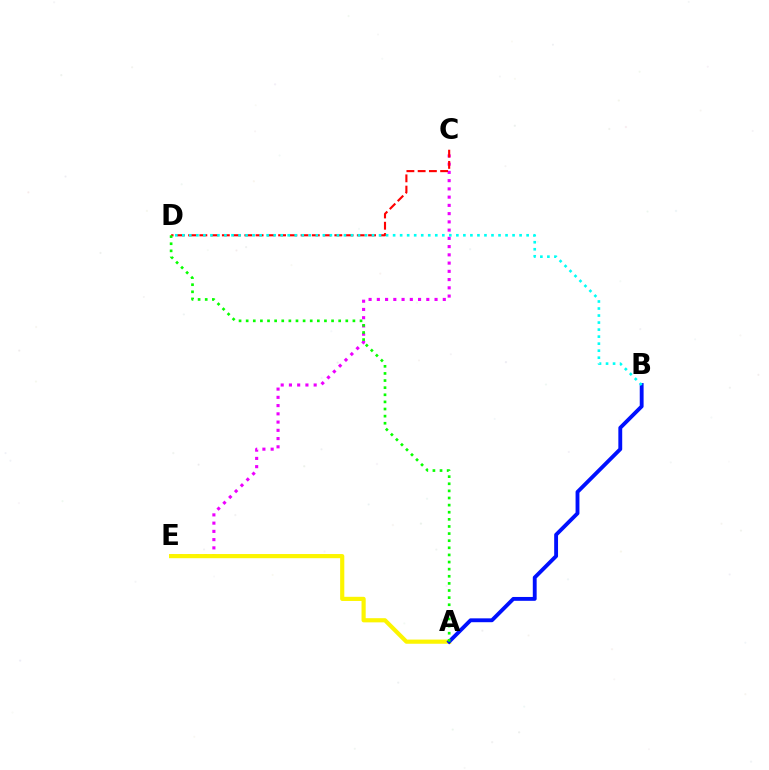{('C', 'E'): [{'color': '#ee00ff', 'line_style': 'dotted', 'thickness': 2.24}], ('A', 'E'): [{'color': '#fcf500', 'line_style': 'solid', 'thickness': 3.0}], ('A', 'B'): [{'color': '#0010ff', 'line_style': 'solid', 'thickness': 2.78}], ('C', 'D'): [{'color': '#ff0000', 'line_style': 'dashed', 'thickness': 1.53}], ('A', 'D'): [{'color': '#08ff00', 'line_style': 'dotted', 'thickness': 1.93}], ('B', 'D'): [{'color': '#00fff6', 'line_style': 'dotted', 'thickness': 1.91}]}